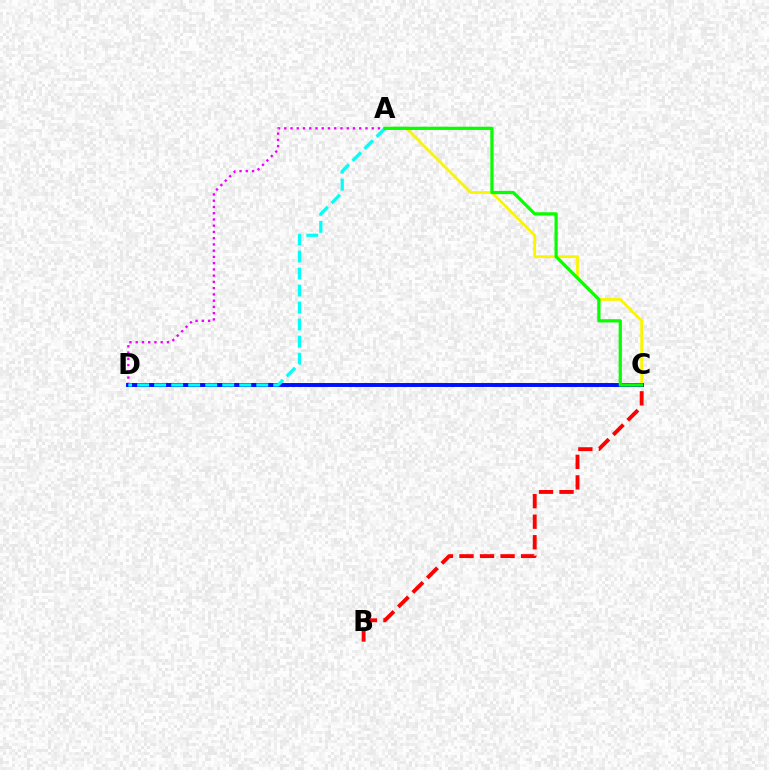{('A', 'D'): [{'color': '#ee00ff', 'line_style': 'dotted', 'thickness': 1.7}, {'color': '#00fff6', 'line_style': 'dashed', 'thickness': 2.31}], ('A', 'C'): [{'color': '#fcf500', 'line_style': 'solid', 'thickness': 2.01}, {'color': '#08ff00', 'line_style': 'solid', 'thickness': 2.34}], ('C', 'D'): [{'color': '#0010ff', 'line_style': 'solid', 'thickness': 2.84}], ('B', 'C'): [{'color': '#ff0000', 'line_style': 'dashed', 'thickness': 2.79}]}